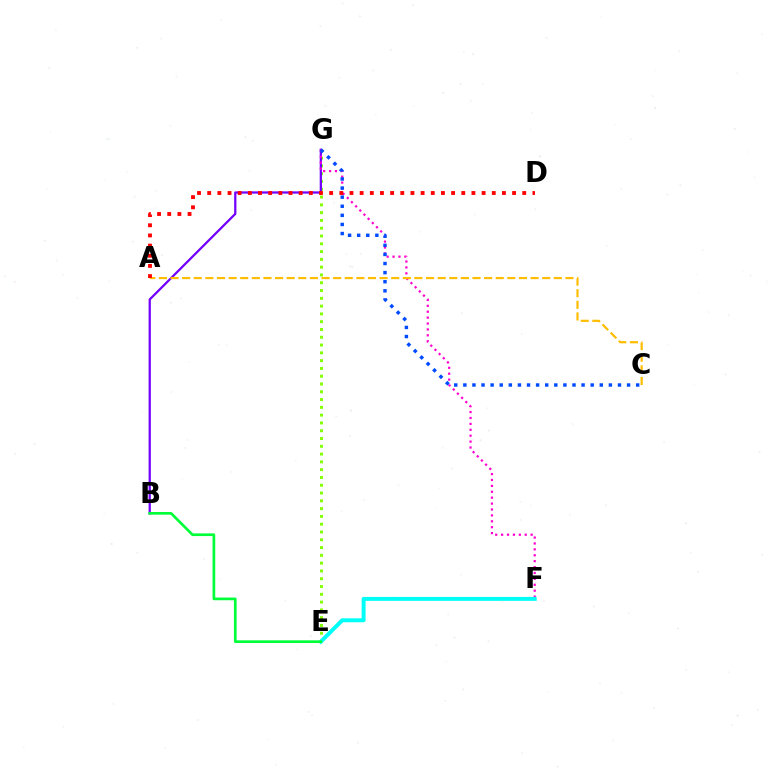{('E', 'G'): [{'color': '#84ff00', 'line_style': 'dotted', 'thickness': 2.12}], ('B', 'G'): [{'color': '#7200ff', 'line_style': 'solid', 'thickness': 1.62}], ('F', 'G'): [{'color': '#ff00cf', 'line_style': 'dotted', 'thickness': 1.6}], ('E', 'F'): [{'color': '#00fff6', 'line_style': 'solid', 'thickness': 2.84}], ('A', 'C'): [{'color': '#ffbd00', 'line_style': 'dashed', 'thickness': 1.58}], ('A', 'D'): [{'color': '#ff0000', 'line_style': 'dotted', 'thickness': 2.76}], ('C', 'G'): [{'color': '#004bff', 'line_style': 'dotted', 'thickness': 2.47}], ('B', 'E'): [{'color': '#00ff39', 'line_style': 'solid', 'thickness': 1.94}]}